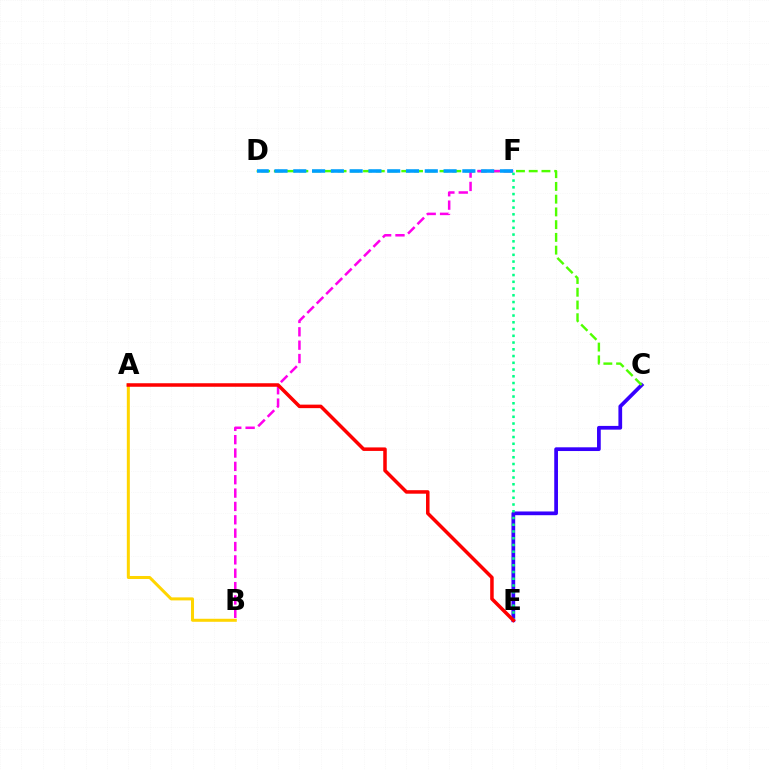{('C', 'E'): [{'color': '#3700ff', 'line_style': 'solid', 'thickness': 2.68}], ('A', 'B'): [{'color': '#ffd500', 'line_style': 'solid', 'thickness': 2.17}], ('C', 'D'): [{'color': '#4fff00', 'line_style': 'dashed', 'thickness': 1.73}], ('B', 'F'): [{'color': '#ff00ed', 'line_style': 'dashed', 'thickness': 1.81}], ('D', 'F'): [{'color': '#009eff', 'line_style': 'dashed', 'thickness': 2.55}], ('E', 'F'): [{'color': '#00ff86', 'line_style': 'dotted', 'thickness': 1.83}], ('A', 'E'): [{'color': '#ff0000', 'line_style': 'solid', 'thickness': 2.53}]}